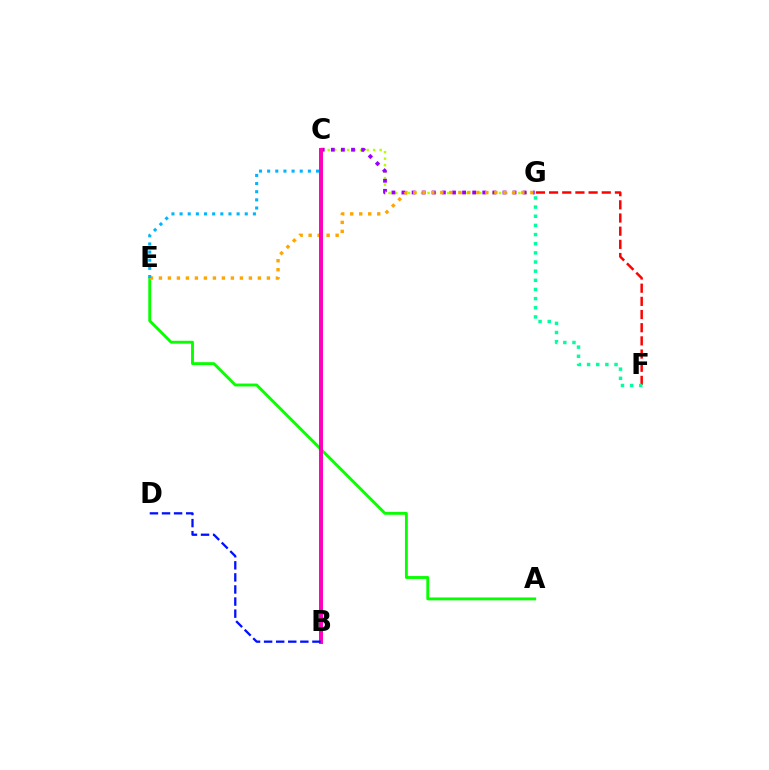{('C', 'G'): [{'color': '#b3ff00', 'line_style': 'dotted', 'thickness': 1.76}, {'color': '#9b00ff', 'line_style': 'dotted', 'thickness': 2.74}], ('A', 'E'): [{'color': '#08ff00', 'line_style': 'solid', 'thickness': 2.07}], ('F', 'G'): [{'color': '#ff0000', 'line_style': 'dashed', 'thickness': 1.79}, {'color': '#00ff9d', 'line_style': 'dotted', 'thickness': 2.49}], ('E', 'G'): [{'color': '#ffa500', 'line_style': 'dotted', 'thickness': 2.44}], ('C', 'E'): [{'color': '#00b5ff', 'line_style': 'dotted', 'thickness': 2.21}], ('B', 'C'): [{'color': '#ff00bd', 'line_style': 'solid', 'thickness': 2.85}], ('B', 'D'): [{'color': '#0010ff', 'line_style': 'dashed', 'thickness': 1.64}]}